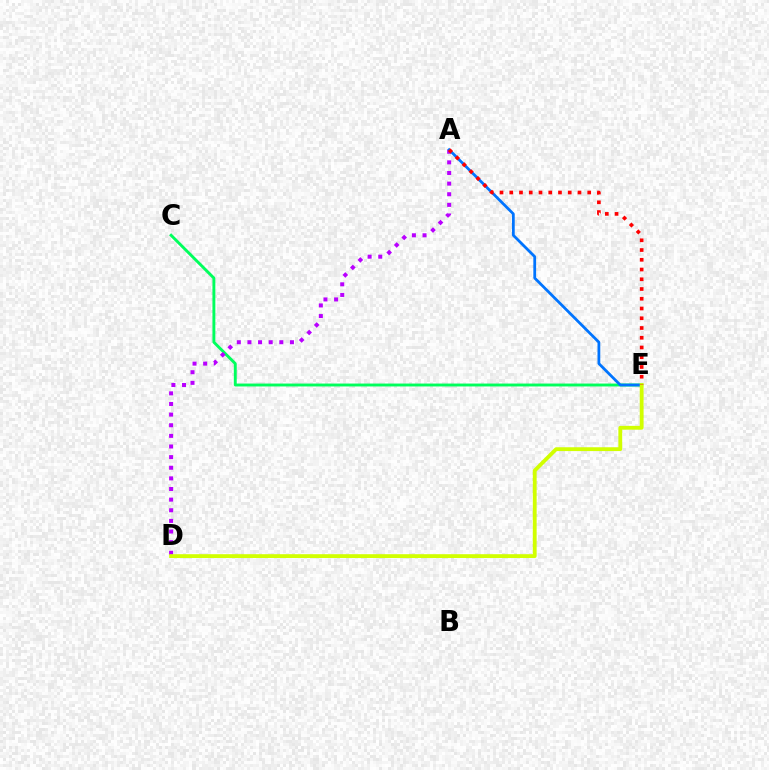{('C', 'E'): [{'color': '#00ff5c', 'line_style': 'solid', 'thickness': 2.08}], ('A', 'D'): [{'color': '#b900ff', 'line_style': 'dotted', 'thickness': 2.89}], ('A', 'E'): [{'color': '#0074ff', 'line_style': 'solid', 'thickness': 1.99}, {'color': '#ff0000', 'line_style': 'dotted', 'thickness': 2.65}], ('D', 'E'): [{'color': '#d1ff00', 'line_style': 'solid', 'thickness': 2.76}]}